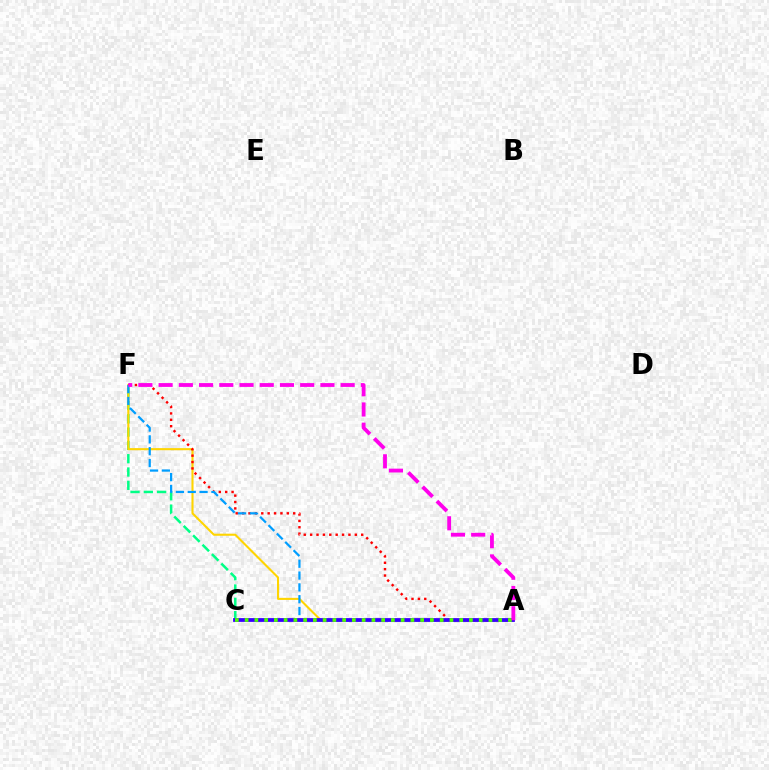{('C', 'F'): [{'color': '#00ff86', 'line_style': 'dashed', 'thickness': 1.81}], ('A', 'F'): [{'color': '#ffd500', 'line_style': 'solid', 'thickness': 1.51}, {'color': '#ff0000', 'line_style': 'dotted', 'thickness': 1.73}, {'color': '#009eff', 'line_style': 'dashed', 'thickness': 1.61}, {'color': '#ff00ed', 'line_style': 'dashed', 'thickness': 2.75}], ('A', 'C'): [{'color': '#3700ff', 'line_style': 'solid', 'thickness': 2.72}, {'color': '#4fff00', 'line_style': 'dotted', 'thickness': 2.65}]}